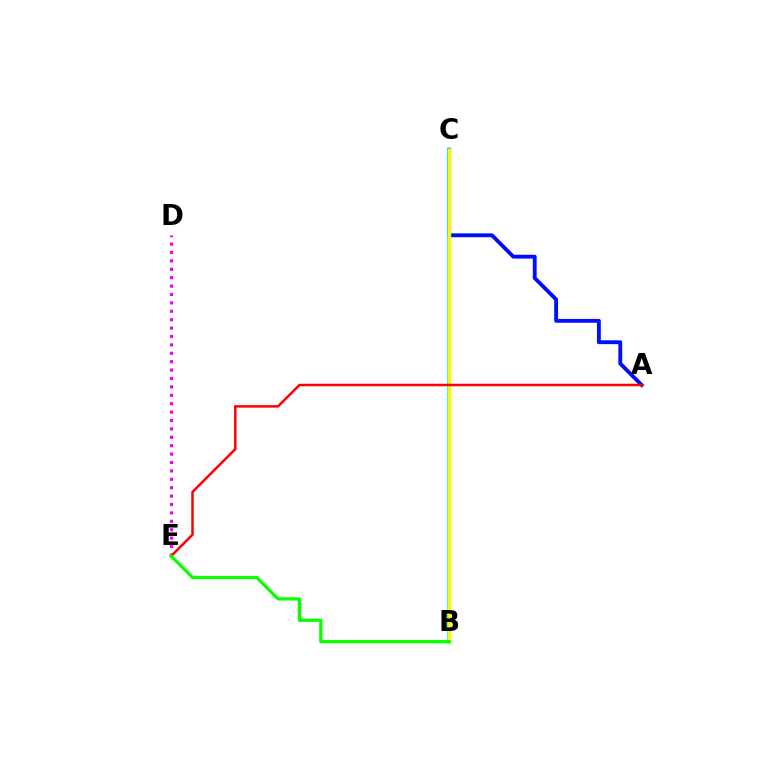{('D', 'E'): [{'color': '#ee00ff', 'line_style': 'dotted', 'thickness': 2.28}], ('A', 'C'): [{'color': '#0010ff', 'line_style': 'solid', 'thickness': 2.78}], ('B', 'C'): [{'color': '#00fff6', 'line_style': 'solid', 'thickness': 2.71}, {'color': '#fcf500', 'line_style': 'solid', 'thickness': 2.39}], ('A', 'E'): [{'color': '#ff0000', 'line_style': 'solid', 'thickness': 1.8}], ('B', 'E'): [{'color': '#08ff00', 'line_style': 'solid', 'thickness': 2.36}]}